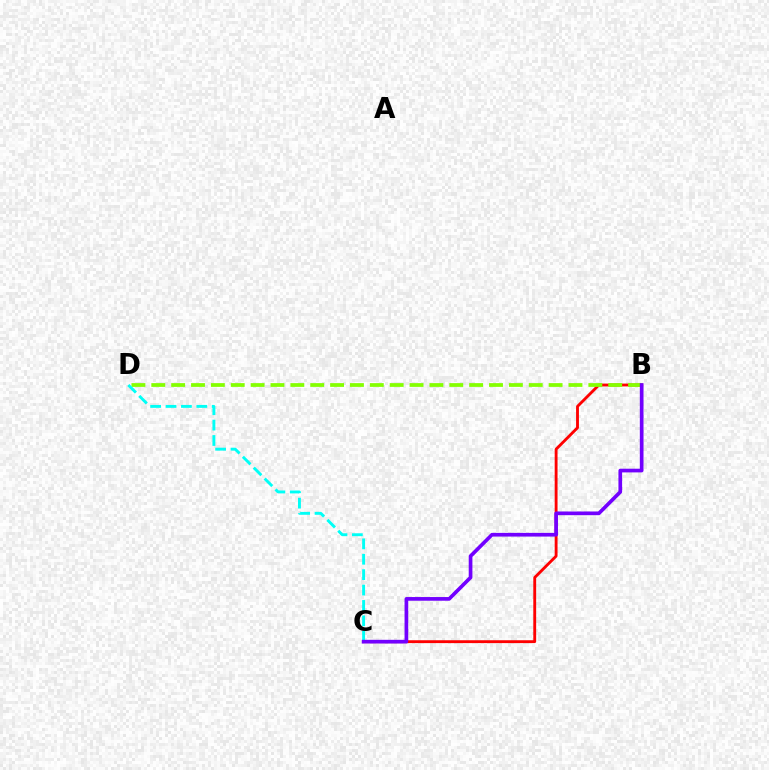{('B', 'C'): [{'color': '#ff0000', 'line_style': 'solid', 'thickness': 2.06}, {'color': '#7200ff', 'line_style': 'solid', 'thickness': 2.65}], ('B', 'D'): [{'color': '#84ff00', 'line_style': 'dashed', 'thickness': 2.7}], ('C', 'D'): [{'color': '#00fff6', 'line_style': 'dashed', 'thickness': 2.09}]}